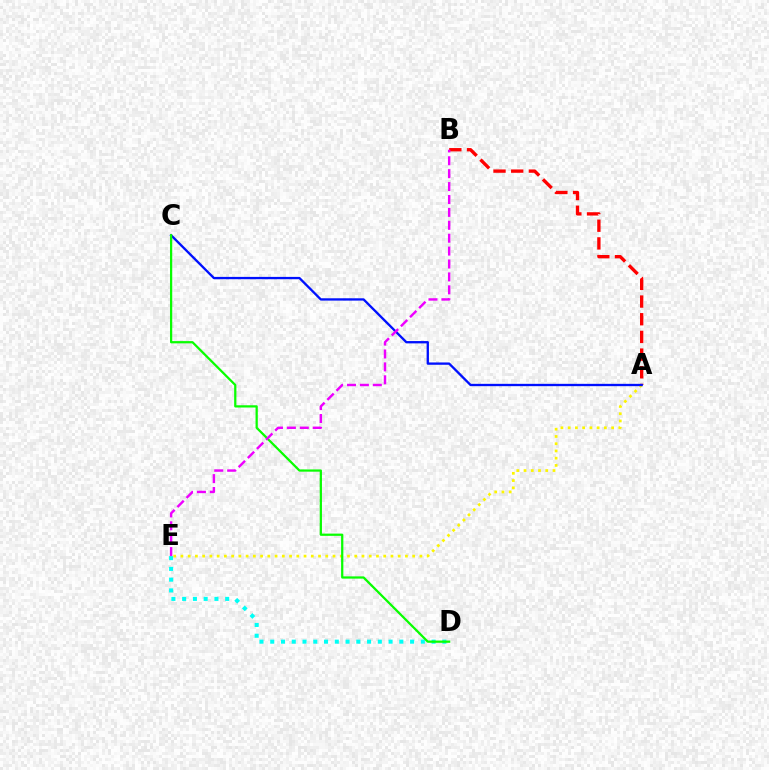{('A', 'E'): [{'color': '#fcf500', 'line_style': 'dotted', 'thickness': 1.97}], ('D', 'E'): [{'color': '#00fff6', 'line_style': 'dotted', 'thickness': 2.92}], ('A', 'B'): [{'color': '#ff0000', 'line_style': 'dashed', 'thickness': 2.4}], ('A', 'C'): [{'color': '#0010ff', 'line_style': 'solid', 'thickness': 1.67}], ('C', 'D'): [{'color': '#08ff00', 'line_style': 'solid', 'thickness': 1.62}], ('B', 'E'): [{'color': '#ee00ff', 'line_style': 'dashed', 'thickness': 1.75}]}